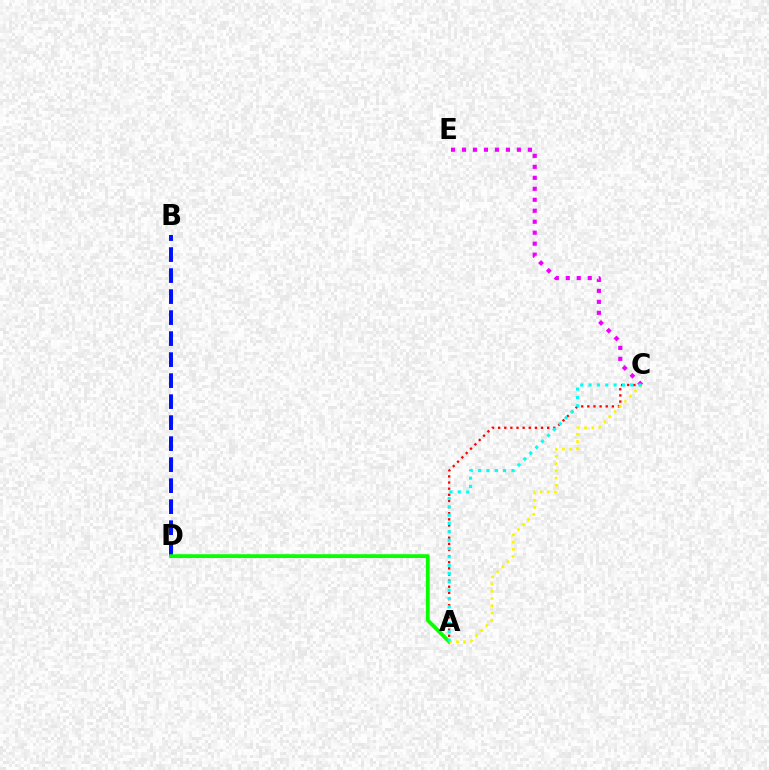{('C', 'E'): [{'color': '#ee00ff', 'line_style': 'dotted', 'thickness': 2.98}], ('A', 'C'): [{'color': '#ff0000', 'line_style': 'dotted', 'thickness': 1.67}, {'color': '#fcf500', 'line_style': 'dotted', 'thickness': 1.97}, {'color': '#00fff6', 'line_style': 'dotted', 'thickness': 2.27}], ('B', 'D'): [{'color': '#0010ff', 'line_style': 'dashed', 'thickness': 2.85}], ('A', 'D'): [{'color': '#08ff00', 'line_style': 'solid', 'thickness': 2.73}]}